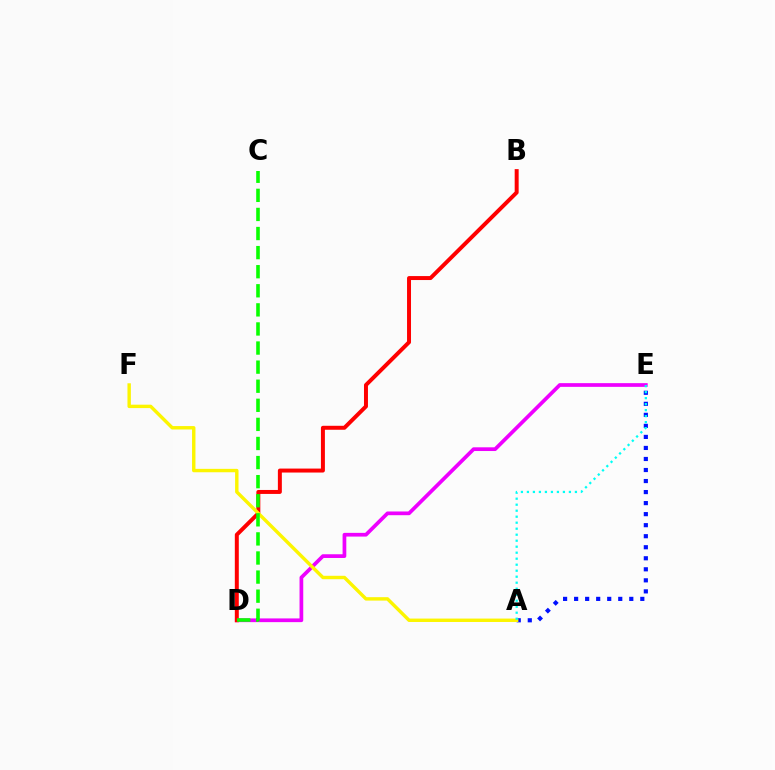{('D', 'E'): [{'color': '#ee00ff', 'line_style': 'solid', 'thickness': 2.67}], ('B', 'D'): [{'color': '#ff0000', 'line_style': 'solid', 'thickness': 2.86}], ('A', 'E'): [{'color': '#0010ff', 'line_style': 'dotted', 'thickness': 3.0}, {'color': '#00fff6', 'line_style': 'dotted', 'thickness': 1.63}], ('A', 'F'): [{'color': '#fcf500', 'line_style': 'solid', 'thickness': 2.46}], ('C', 'D'): [{'color': '#08ff00', 'line_style': 'dashed', 'thickness': 2.59}]}